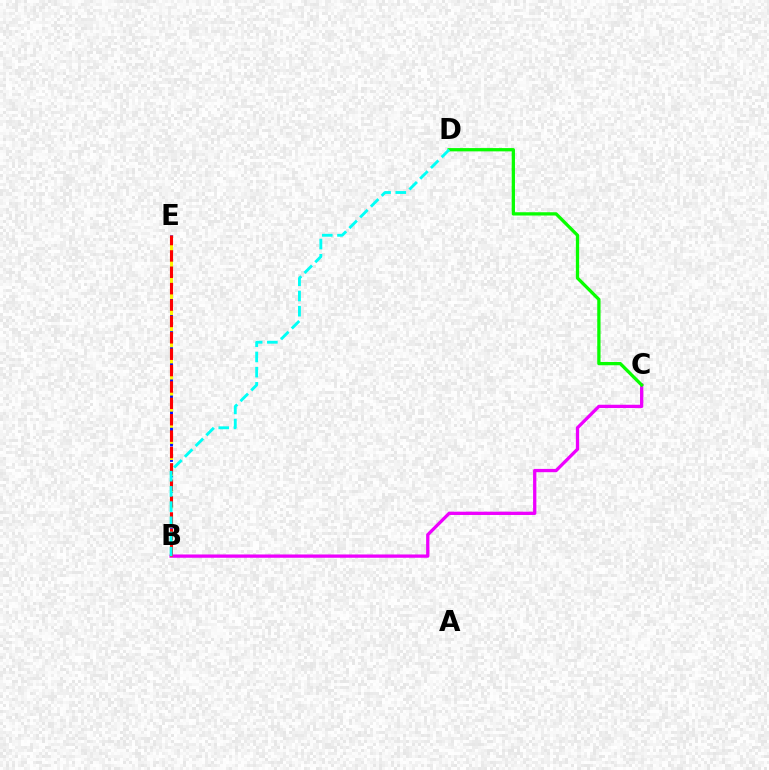{('B', 'C'): [{'color': '#ee00ff', 'line_style': 'solid', 'thickness': 2.37}], ('B', 'E'): [{'color': '#0010ff', 'line_style': 'dashed', 'thickness': 2.09}, {'color': '#fcf500', 'line_style': 'dashed', 'thickness': 2.19}, {'color': '#ff0000', 'line_style': 'dashed', 'thickness': 2.23}], ('C', 'D'): [{'color': '#08ff00', 'line_style': 'solid', 'thickness': 2.36}], ('B', 'D'): [{'color': '#00fff6', 'line_style': 'dashed', 'thickness': 2.07}]}